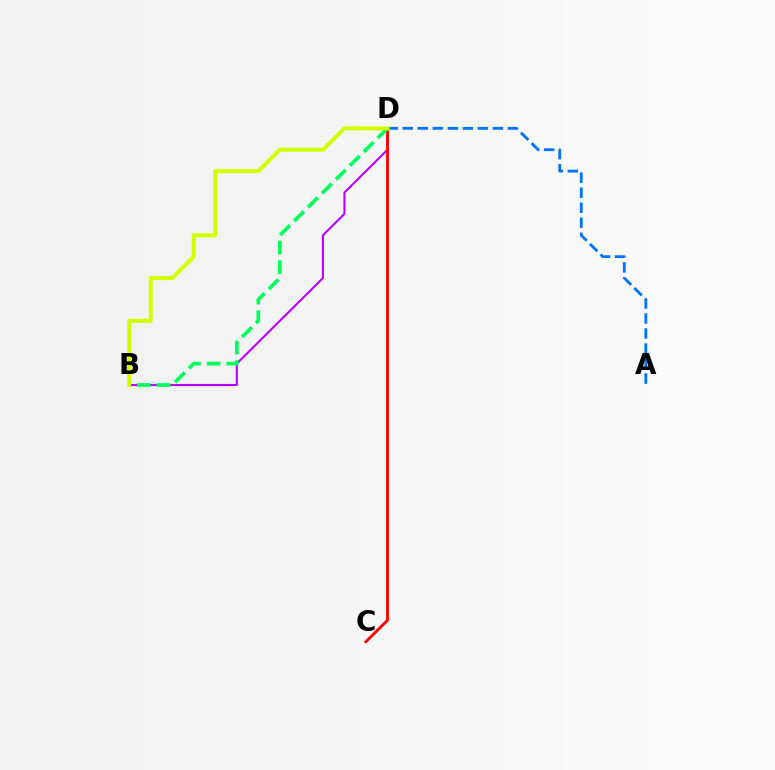{('B', 'D'): [{'color': '#b900ff', 'line_style': 'solid', 'thickness': 1.51}, {'color': '#00ff5c', 'line_style': 'dashed', 'thickness': 2.67}, {'color': '#d1ff00', 'line_style': 'solid', 'thickness': 2.92}], ('C', 'D'): [{'color': '#ff0000', 'line_style': 'solid', 'thickness': 2.06}], ('A', 'D'): [{'color': '#0074ff', 'line_style': 'dashed', 'thickness': 2.04}]}